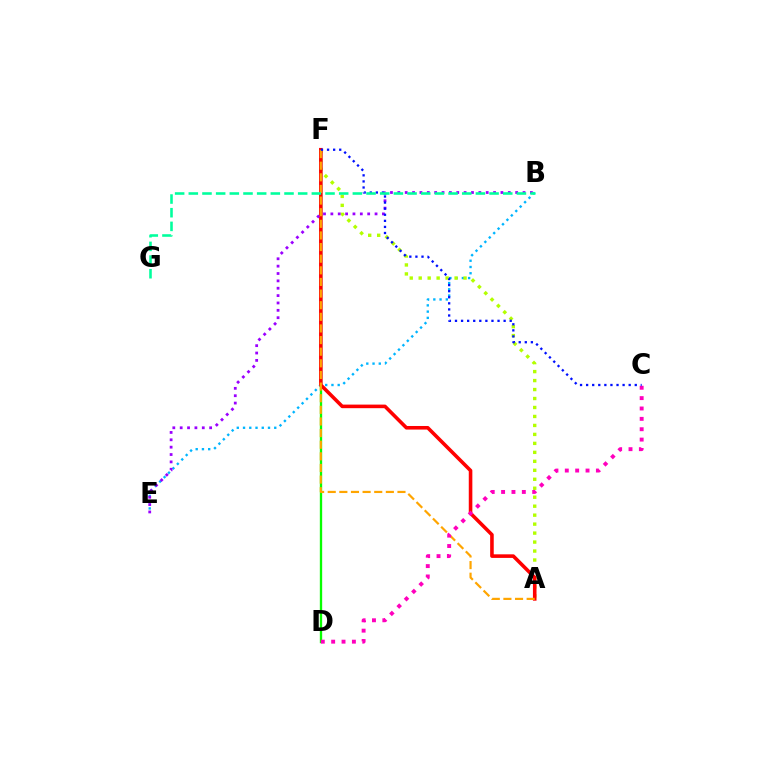{('B', 'E'): [{'color': '#00b5ff', 'line_style': 'dotted', 'thickness': 1.7}, {'color': '#9b00ff', 'line_style': 'dotted', 'thickness': 2.0}], ('A', 'F'): [{'color': '#b3ff00', 'line_style': 'dotted', 'thickness': 2.44}, {'color': '#ff0000', 'line_style': 'solid', 'thickness': 2.58}, {'color': '#ffa500', 'line_style': 'dashed', 'thickness': 1.58}], ('D', 'F'): [{'color': '#08ff00', 'line_style': 'solid', 'thickness': 1.68}], ('C', 'D'): [{'color': '#ff00bd', 'line_style': 'dotted', 'thickness': 2.82}], ('C', 'F'): [{'color': '#0010ff', 'line_style': 'dotted', 'thickness': 1.65}], ('B', 'G'): [{'color': '#00ff9d', 'line_style': 'dashed', 'thickness': 1.86}]}